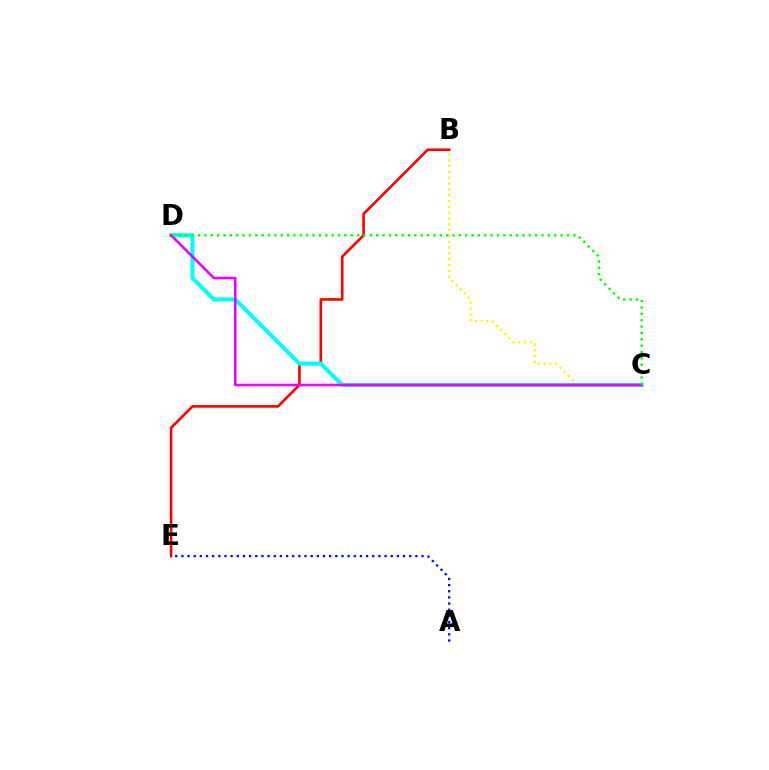{('B', 'E'): [{'color': '#ff0000', 'line_style': 'solid', 'thickness': 1.89}], ('B', 'C'): [{'color': '#fcf500', 'line_style': 'dotted', 'thickness': 1.58}], ('C', 'D'): [{'color': '#00fff6', 'line_style': 'solid', 'thickness': 2.94}, {'color': '#ee00ff', 'line_style': 'solid', 'thickness': 1.85}, {'color': '#08ff00', 'line_style': 'dotted', 'thickness': 1.73}], ('A', 'E'): [{'color': '#0010ff', 'line_style': 'dotted', 'thickness': 1.67}]}